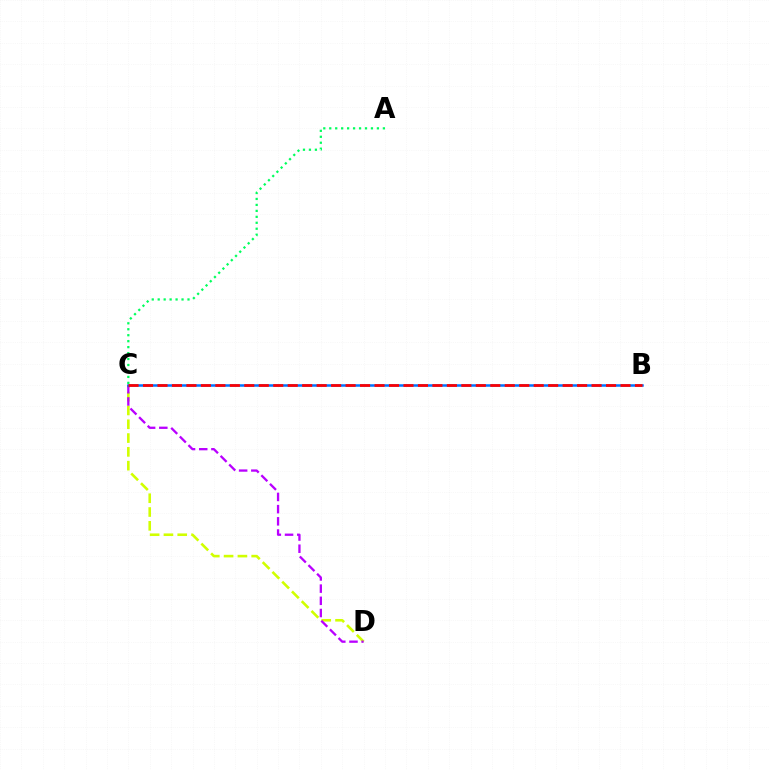{('C', 'D'): [{'color': '#d1ff00', 'line_style': 'dashed', 'thickness': 1.88}, {'color': '#b900ff', 'line_style': 'dashed', 'thickness': 1.66}], ('B', 'C'): [{'color': '#0074ff', 'line_style': 'solid', 'thickness': 1.81}, {'color': '#ff0000', 'line_style': 'dashed', 'thickness': 1.97}], ('A', 'C'): [{'color': '#00ff5c', 'line_style': 'dotted', 'thickness': 1.62}]}